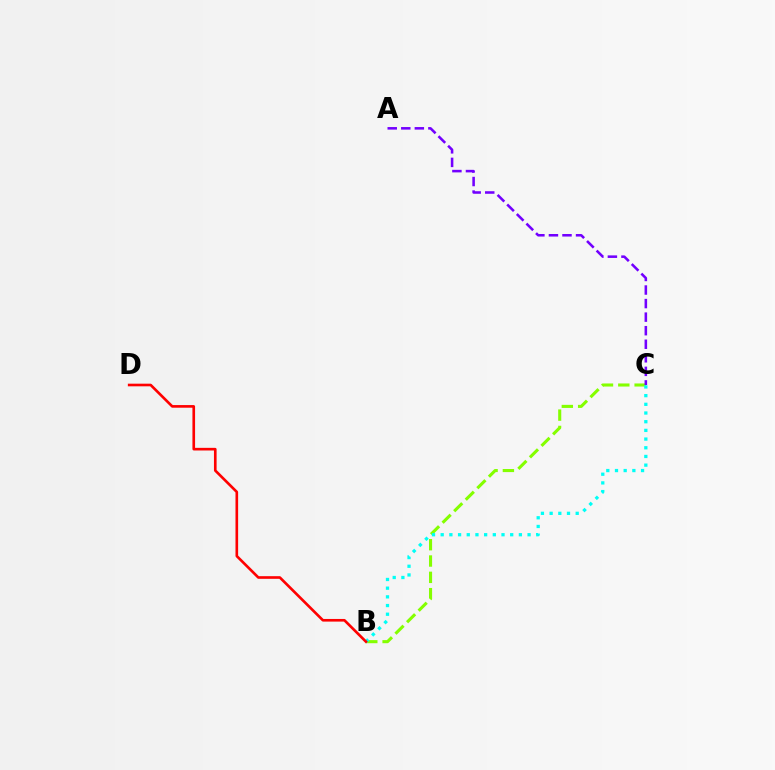{('B', 'C'): [{'color': '#84ff00', 'line_style': 'dashed', 'thickness': 2.22}, {'color': '#00fff6', 'line_style': 'dotted', 'thickness': 2.36}], ('B', 'D'): [{'color': '#ff0000', 'line_style': 'solid', 'thickness': 1.9}], ('A', 'C'): [{'color': '#7200ff', 'line_style': 'dashed', 'thickness': 1.84}]}